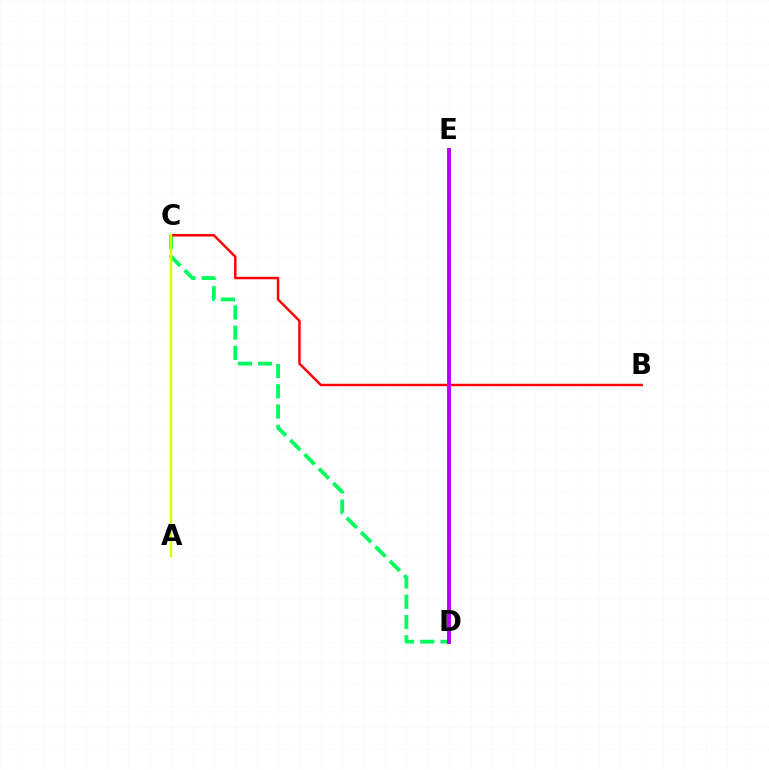{('C', 'D'): [{'color': '#00ff5c', 'line_style': 'dashed', 'thickness': 2.75}], ('D', 'E'): [{'color': '#0074ff', 'line_style': 'dashed', 'thickness': 1.65}, {'color': '#b900ff', 'line_style': 'solid', 'thickness': 2.8}], ('B', 'C'): [{'color': '#ff0000', 'line_style': 'solid', 'thickness': 1.76}], ('A', 'C'): [{'color': '#d1ff00', 'line_style': 'solid', 'thickness': 1.71}]}